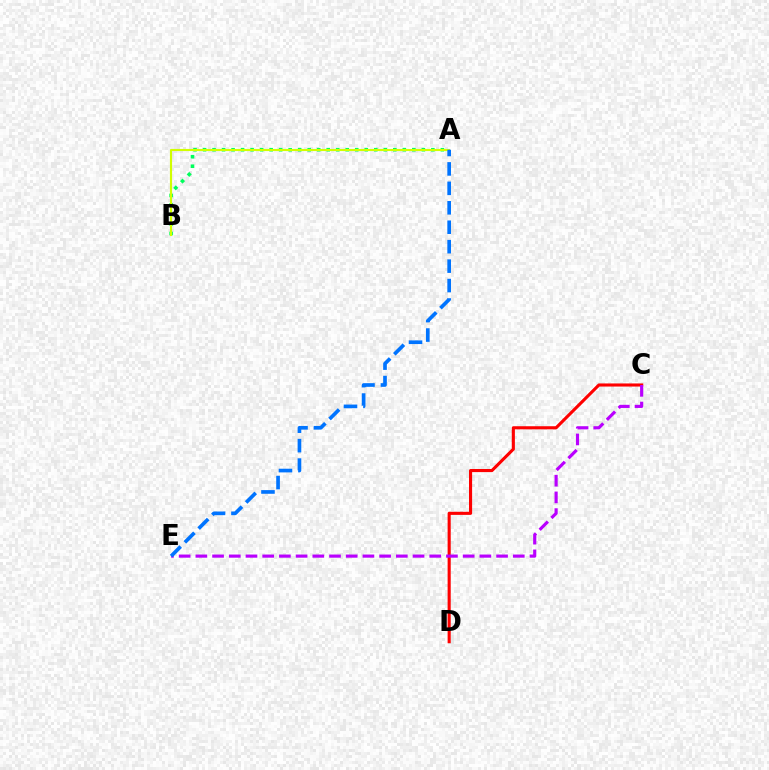{('A', 'B'): [{'color': '#00ff5c', 'line_style': 'dotted', 'thickness': 2.58}, {'color': '#d1ff00', 'line_style': 'solid', 'thickness': 1.54}], ('C', 'D'): [{'color': '#ff0000', 'line_style': 'solid', 'thickness': 2.23}], ('C', 'E'): [{'color': '#b900ff', 'line_style': 'dashed', 'thickness': 2.27}], ('A', 'E'): [{'color': '#0074ff', 'line_style': 'dashed', 'thickness': 2.64}]}